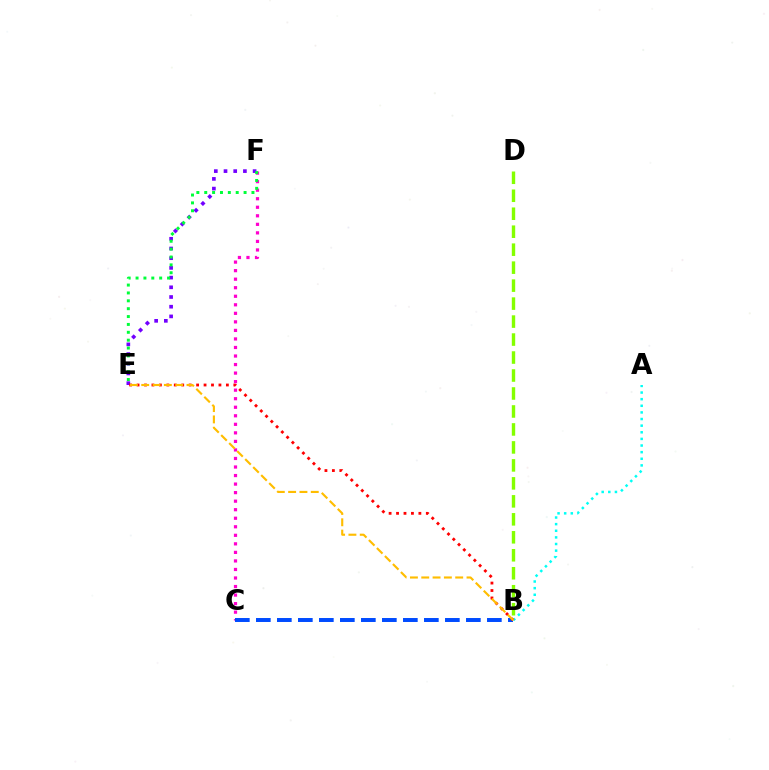{('C', 'F'): [{'color': '#ff00cf', 'line_style': 'dotted', 'thickness': 2.32}], ('E', 'F'): [{'color': '#7200ff', 'line_style': 'dotted', 'thickness': 2.64}, {'color': '#00ff39', 'line_style': 'dotted', 'thickness': 2.14}], ('B', 'C'): [{'color': '#004bff', 'line_style': 'dashed', 'thickness': 2.85}], ('A', 'B'): [{'color': '#00fff6', 'line_style': 'dotted', 'thickness': 1.8}], ('B', 'D'): [{'color': '#84ff00', 'line_style': 'dashed', 'thickness': 2.44}], ('B', 'E'): [{'color': '#ff0000', 'line_style': 'dotted', 'thickness': 2.02}, {'color': '#ffbd00', 'line_style': 'dashed', 'thickness': 1.54}]}